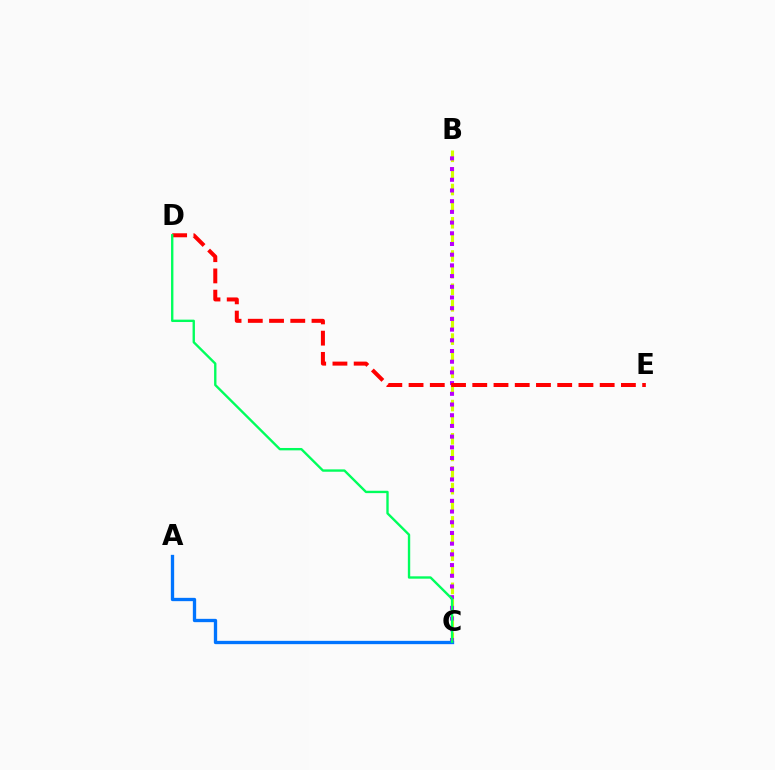{('B', 'C'): [{'color': '#d1ff00', 'line_style': 'dashed', 'thickness': 2.26}, {'color': '#b900ff', 'line_style': 'dotted', 'thickness': 2.91}], ('A', 'C'): [{'color': '#0074ff', 'line_style': 'solid', 'thickness': 2.38}], ('D', 'E'): [{'color': '#ff0000', 'line_style': 'dashed', 'thickness': 2.88}], ('C', 'D'): [{'color': '#00ff5c', 'line_style': 'solid', 'thickness': 1.71}]}